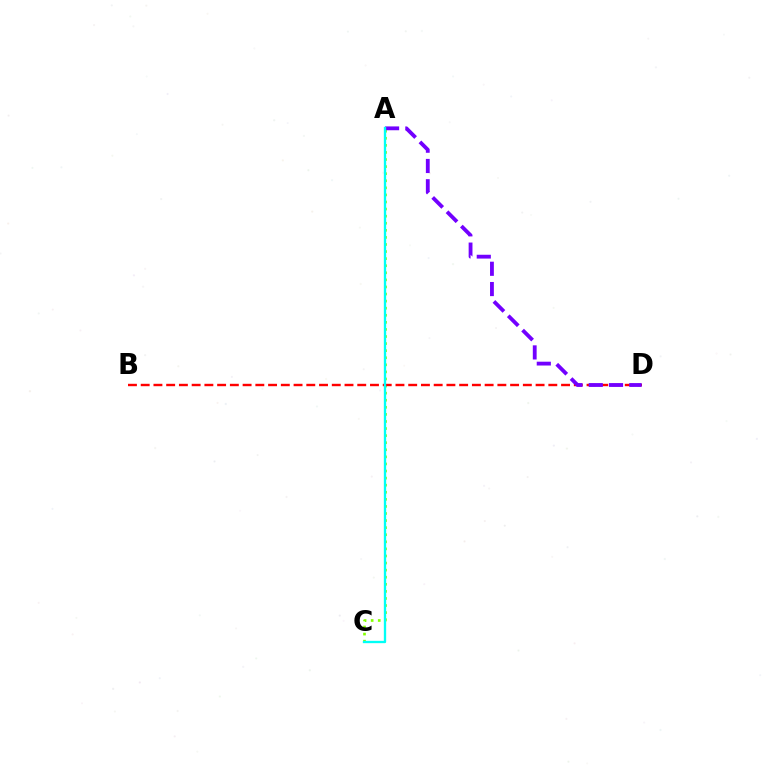{('A', 'C'): [{'color': '#84ff00', 'line_style': 'dotted', 'thickness': 1.92}, {'color': '#00fff6', 'line_style': 'solid', 'thickness': 1.68}], ('B', 'D'): [{'color': '#ff0000', 'line_style': 'dashed', 'thickness': 1.73}], ('A', 'D'): [{'color': '#7200ff', 'line_style': 'dashed', 'thickness': 2.75}]}